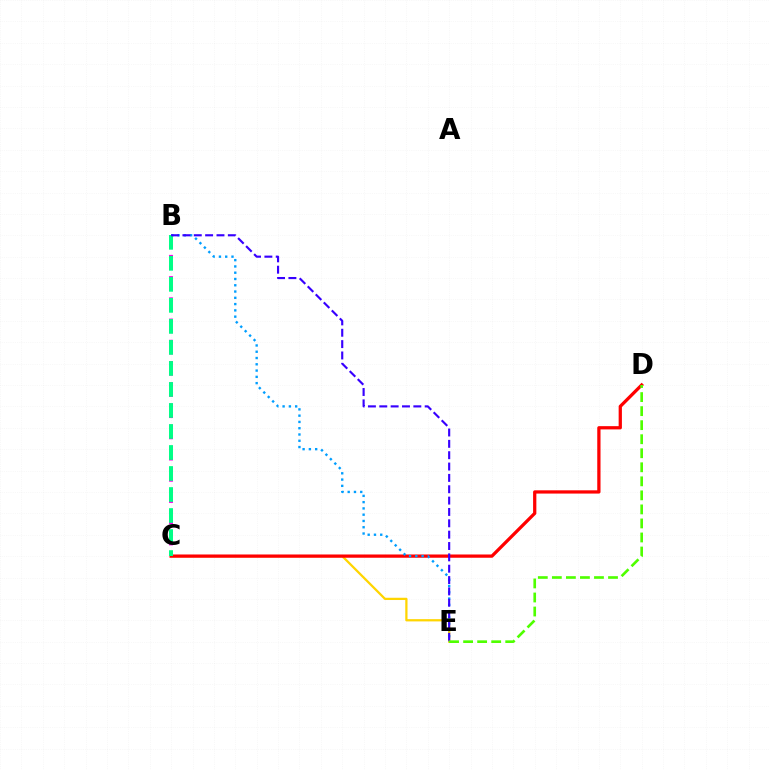{('C', 'E'): [{'color': '#ffd500', 'line_style': 'solid', 'thickness': 1.62}], ('C', 'D'): [{'color': '#ff0000', 'line_style': 'solid', 'thickness': 2.35}], ('B', 'C'): [{'color': '#ff00ed', 'line_style': 'dotted', 'thickness': 2.88}, {'color': '#00ff86', 'line_style': 'dashed', 'thickness': 2.85}], ('B', 'E'): [{'color': '#009eff', 'line_style': 'dotted', 'thickness': 1.71}, {'color': '#3700ff', 'line_style': 'dashed', 'thickness': 1.54}], ('D', 'E'): [{'color': '#4fff00', 'line_style': 'dashed', 'thickness': 1.91}]}